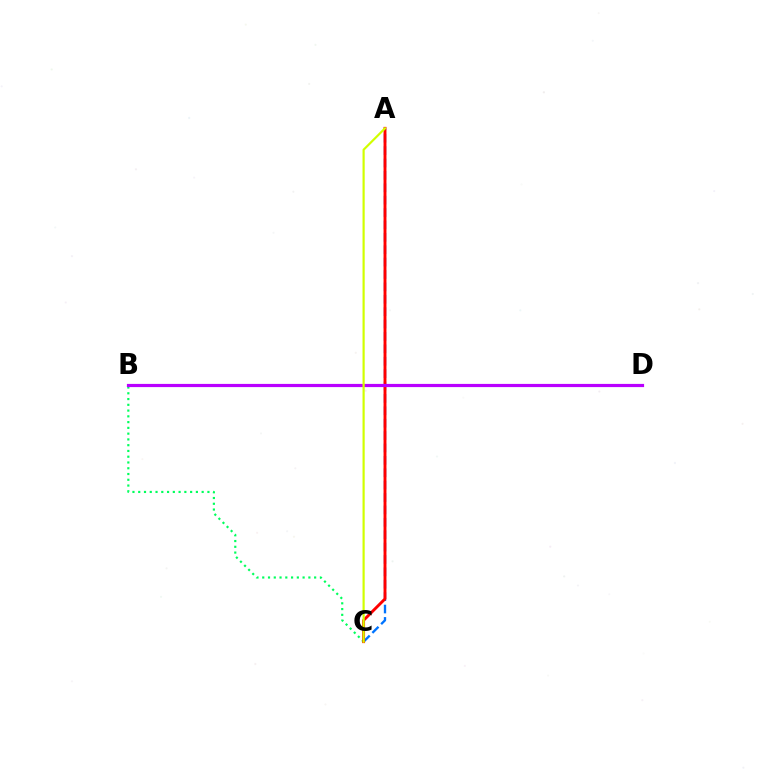{('A', 'C'): [{'color': '#0074ff', 'line_style': 'dashed', 'thickness': 1.68}, {'color': '#ff0000', 'line_style': 'solid', 'thickness': 2.09}, {'color': '#d1ff00', 'line_style': 'solid', 'thickness': 1.57}], ('B', 'C'): [{'color': '#00ff5c', 'line_style': 'dotted', 'thickness': 1.57}], ('B', 'D'): [{'color': '#b900ff', 'line_style': 'solid', 'thickness': 2.3}]}